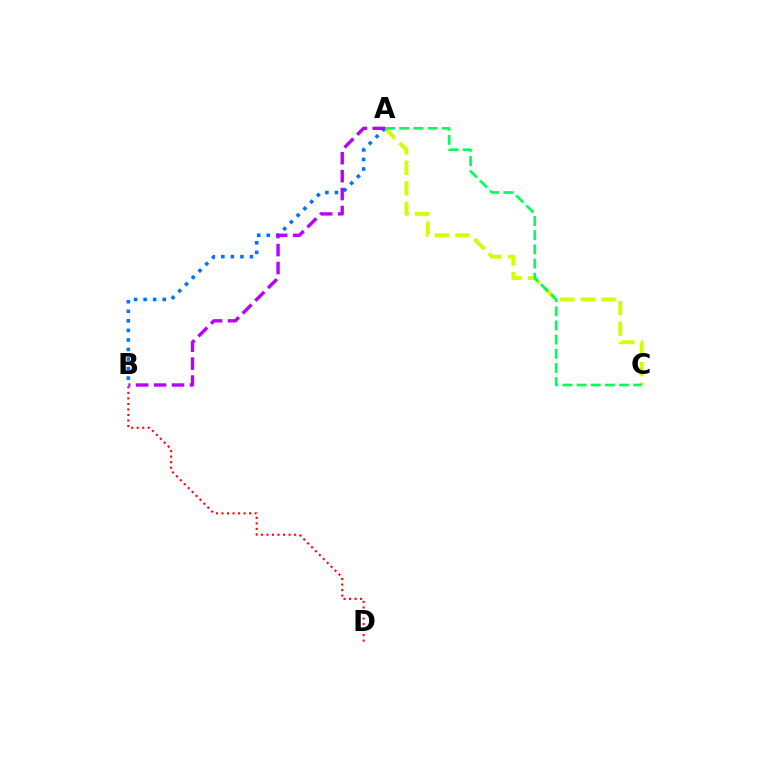{('A', 'C'): [{'color': '#d1ff00', 'line_style': 'dashed', 'thickness': 2.79}, {'color': '#00ff5c', 'line_style': 'dashed', 'thickness': 1.92}], ('B', 'D'): [{'color': '#ff0000', 'line_style': 'dotted', 'thickness': 1.5}], ('A', 'B'): [{'color': '#0074ff', 'line_style': 'dotted', 'thickness': 2.59}, {'color': '#b900ff', 'line_style': 'dashed', 'thickness': 2.44}]}